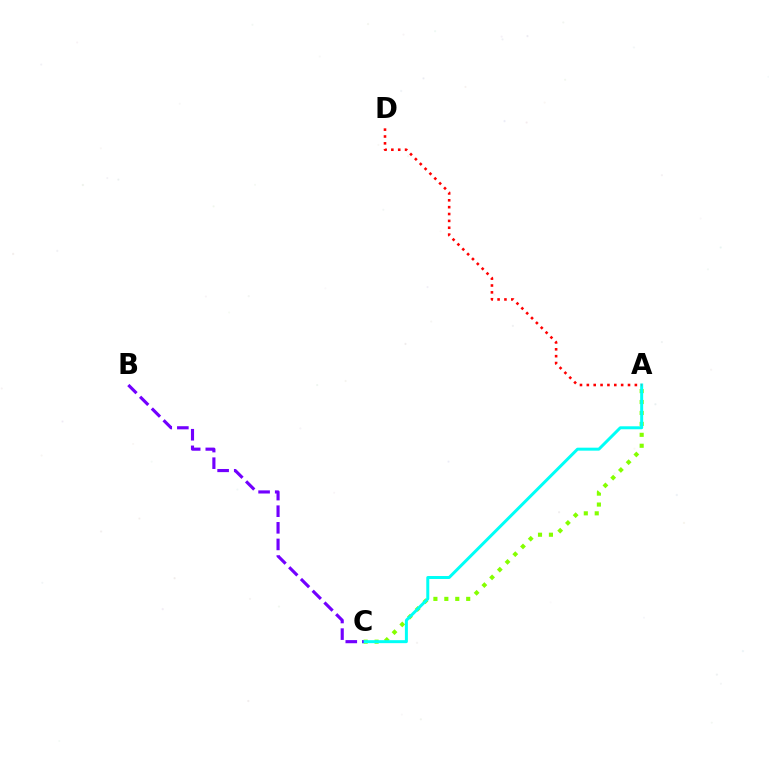{('A', 'C'): [{'color': '#84ff00', 'line_style': 'dotted', 'thickness': 2.97}, {'color': '#00fff6', 'line_style': 'solid', 'thickness': 2.14}], ('A', 'D'): [{'color': '#ff0000', 'line_style': 'dotted', 'thickness': 1.86}], ('B', 'C'): [{'color': '#7200ff', 'line_style': 'dashed', 'thickness': 2.26}]}